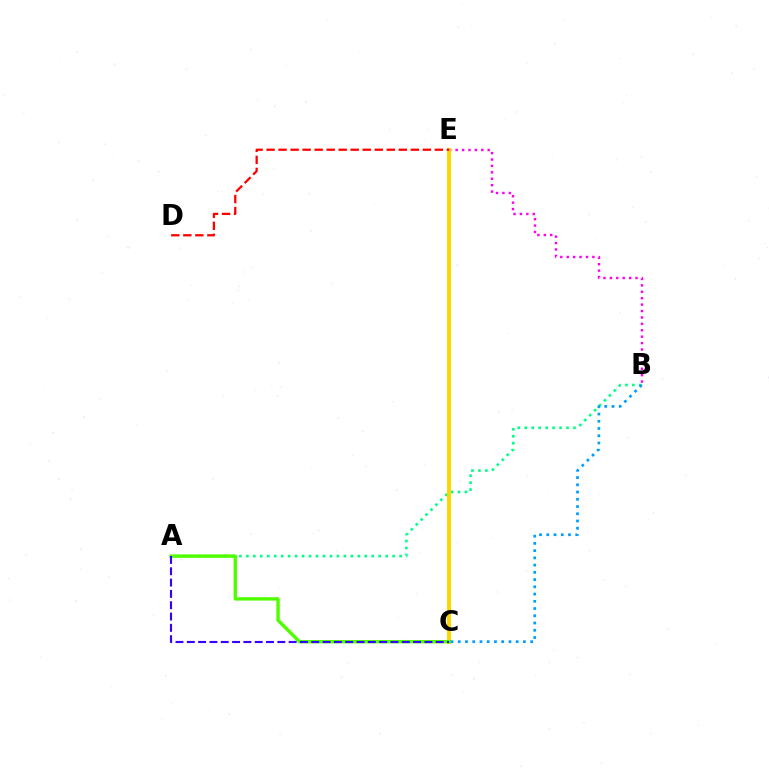{('A', 'B'): [{'color': '#00ff86', 'line_style': 'dotted', 'thickness': 1.89}], ('B', 'E'): [{'color': '#ff00ed', 'line_style': 'dotted', 'thickness': 1.74}], ('C', 'E'): [{'color': '#ffd500', 'line_style': 'solid', 'thickness': 2.82}], ('A', 'C'): [{'color': '#4fff00', 'line_style': 'solid', 'thickness': 2.44}, {'color': '#3700ff', 'line_style': 'dashed', 'thickness': 1.54}], ('B', 'C'): [{'color': '#009eff', 'line_style': 'dotted', 'thickness': 1.97}], ('D', 'E'): [{'color': '#ff0000', 'line_style': 'dashed', 'thickness': 1.63}]}